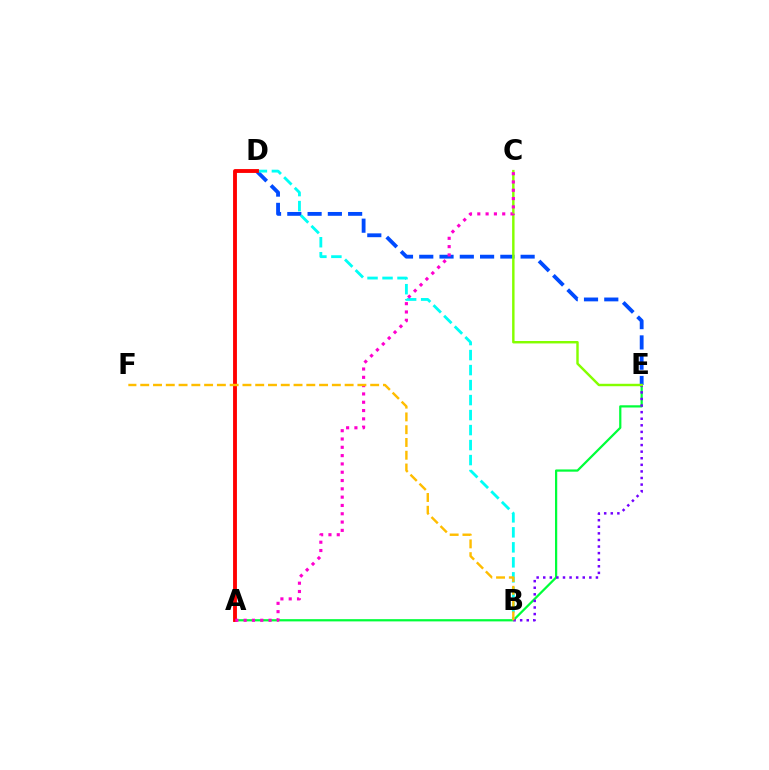{('A', 'E'): [{'color': '#00ff39', 'line_style': 'solid', 'thickness': 1.61}], ('D', 'E'): [{'color': '#004bff', 'line_style': 'dashed', 'thickness': 2.75}], ('B', 'D'): [{'color': '#00fff6', 'line_style': 'dashed', 'thickness': 2.04}], ('B', 'E'): [{'color': '#7200ff', 'line_style': 'dotted', 'thickness': 1.79}], ('A', 'D'): [{'color': '#ff0000', 'line_style': 'solid', 'thickness': 2.78}], ('C', 'E'): [{'color': '#84ff00', 'line_style': 'solid', 'thickness': 1.76}], ('A', 'C'): [{'color': '#ff00cf', 'line_style': 'dotted', 'thickness': 2.26}], ('B', 'F'): [{'color': '#ffbd00', 'line_style': 'dashed', 'thickness': 1.74}]}